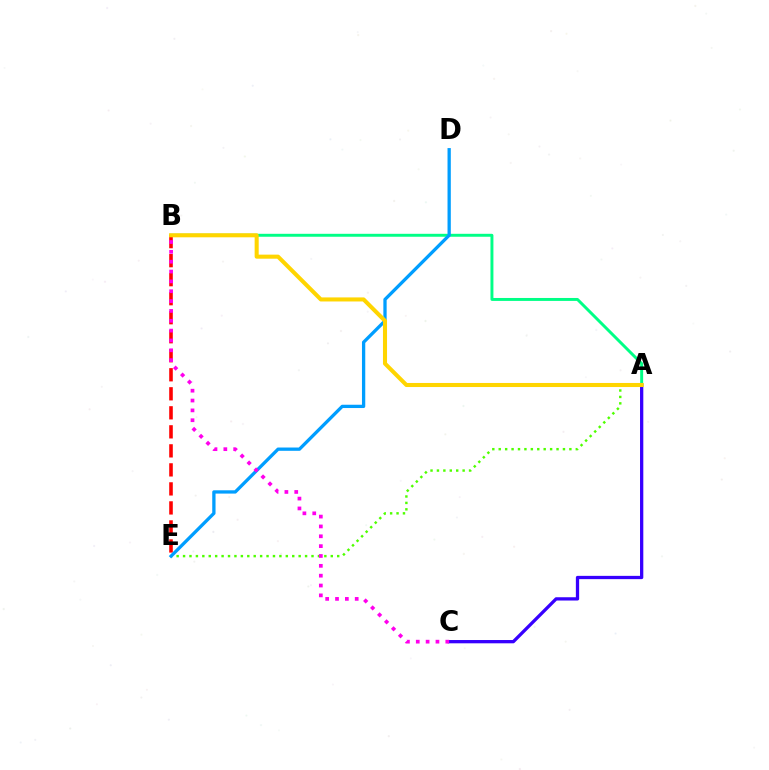{('B', 'E'): [{'color': '#ff0000', 'line_style': 'dashed', 'thickness': 2.58}], ('A', 'E'): [{'color': '#4fff00', 'line_style': 'dotted', 'thickness': 1.74}], ('A', 'B'): [{'color': '#00ff86', 'line_style': 'solid', 'thickness': 2.12}, {'color': '#ffd500', 'line_style': 'solid', 'thickness': 2.92}], ('D', 'E'): [{'color': '#009eff', 'line_style': 'solid', 'thickness': 2.37}], ('A', 'C'): [{'color': '#3700ff', 'line_style': 'solid', 'thickness': 2.37}], ('B', 'C'): [{'color': '#ff00ed', 'line_style': 'dotted', 'thickness': 2.68}]}